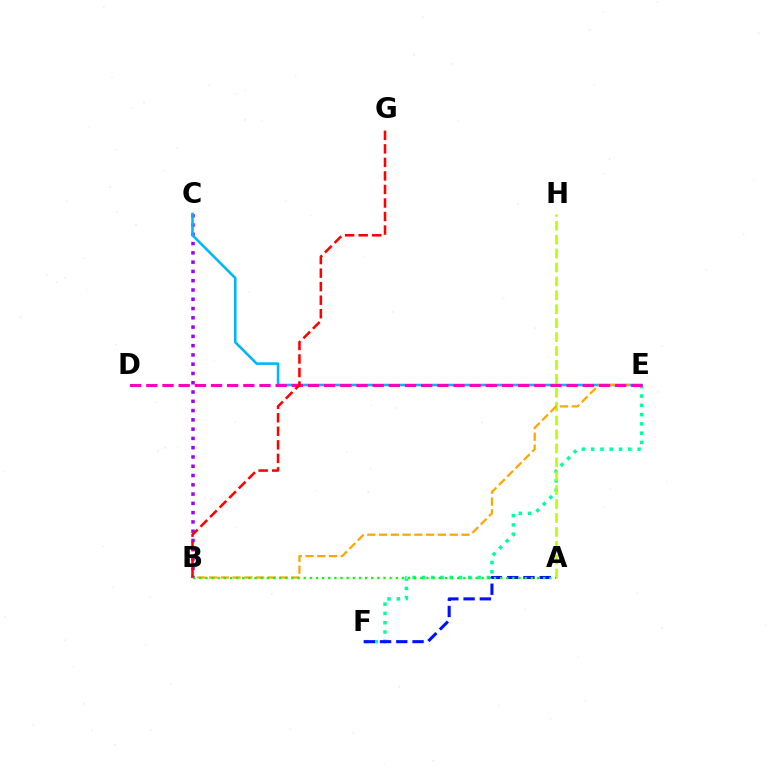{('B', 'C'): [{'color': '#9b00ff', 'line_style': 'dotted', 'thickness': 2.52}], ('E', 'F'): [{'color': '#00ff9d', 'line_style': 'dotted', 'thickness': 2.52}], ('A', 'F'): [{'color': '#0010ff', 'line_style': 'dashed', 'thickness': 2.21}], ('A', 'H'): [{'color': '#b3ff00', 'line_style': 'dashed', 'thickness': 1.89}], ('C', 'E'): [{'color': '#00b5ff', 'line_style': 'solid', 'thickness': 1.85}], ('B', 'E'): [{'color': '#ffa500', 'line_style': 'dashed', 'thickness': 1.6}], ('A', 'B'): [{'color': '#08ff00', 'line_style': 'dotted', 'thickness': 1.67}], ('D', 'E'): [{'color': '#ff00bd', 'line_style': 'dashed', 'thickness': 2.2}], ('B', 'G'): [{'color': '#ff0000', 'line_style': 'dashed', 'thickness': 1.84}]}